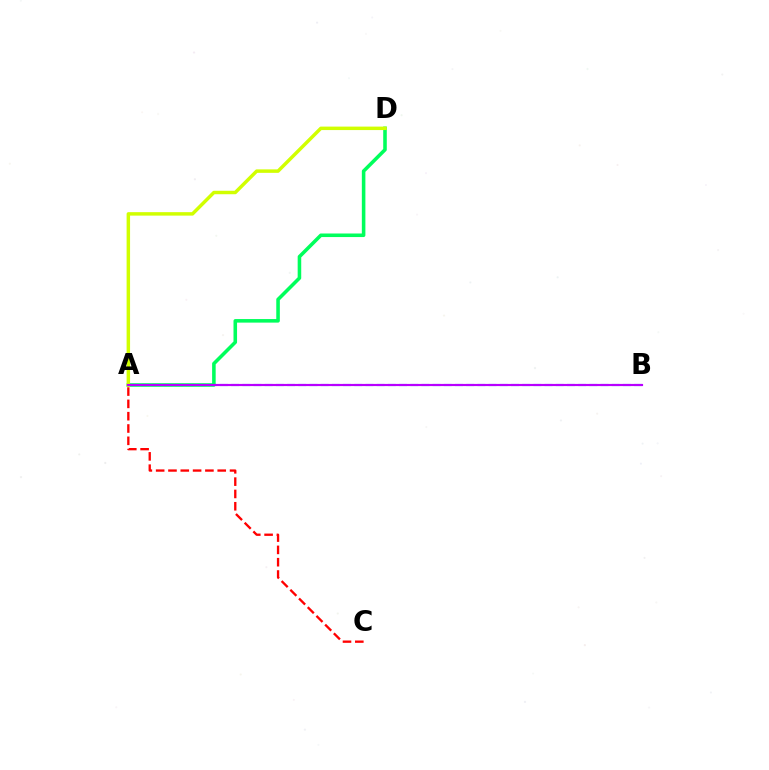{('A', 'B'): [{'color': '#0074ff', 'line_style': 'dashed', 'thickness': 1.52}, {'color': '#b900ff', 'line_style': 'solid', 'thickness': 1.55}], ('A', 'C'): [{'color': '#ff0000', 'line_style': 'dashed', 'thickness': 1.67}], ('A', 'D'): [{'color': '#00ff5c', 'line_style': 'solid', 'thickness': 2.56}, {'color': '#d1ff00', 'line_style': 'solid', 'thickness': 2.49}]}